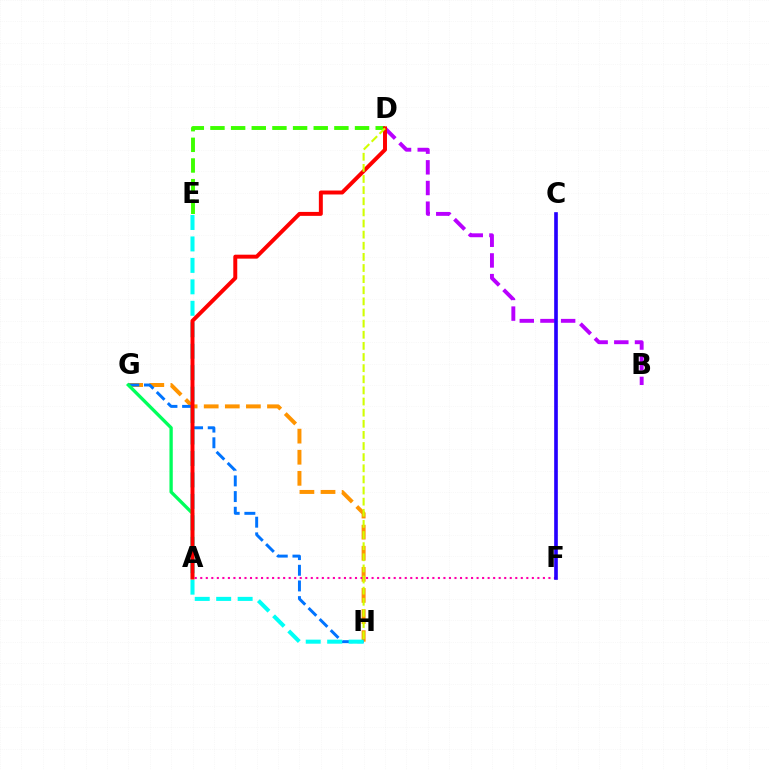{('D', 'E'): [{'color': '#3dff00', 'line_style': 'dashed', 'thickness': 2.81}], ('B', 'D'): [{'color': '#b900ff', 'line_style': 'dashed', 'thickness': 2.81}], ('G', 'H'): [{'color': '#ff9400', 'line_style': 'dashed', 'thickness': 2.87}, {'color': '#0074ff', 'line_style': 'dashed', 'thickness': 2.13}], ('A', 'F'): [{'color': '#ff00ac', 'line_style': 'dotted', 'thickness': 1.5}], ('C', 'F'): [{'color': '#2500ff', 'line_style': 'solid', 'thickness': 2.63}], ('E', 'H'): [{'color': '#00fff6', 'line_style': 'dashed', 'thickness': 2.91}], ('A', 'G'): [{'color': '#00ff5c', 'line_style': 'solid', 'thickness': 2.39}], ('A', 'D'): [{'color': '#ff0000', 'line_style': 'solid', 'thickness': 2.85}], ('D', 'H'): [{'color': '#d1ff00', 'line_style': 'dashed', 'thickness': 1.51}]}